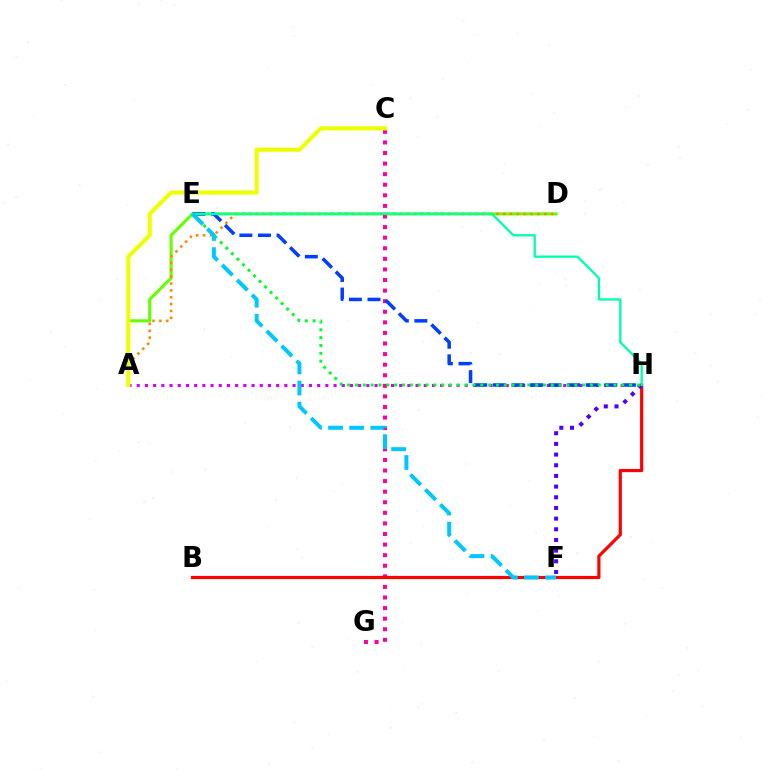{('A', 'H'): [{'color': '#d600ff', 'line_style': 'dotted', 'thickness': 2.23}], ('A', 'D'): [{'color': '#66ff00', 'line_style': 'solid', 'thickness': 2.23}, {'color': '#ff8800', 'line_style': 'dotted', 'thickness': 1.87}], ('C', 'G'): [{'color': '#ff00a0', 'line_style': 'dotted', 'thickness': 2.88}], ('E', 'H'): [{'color': '#003fff', 'line_style': 'dashed', 'thickness': 2.52}, {'color': '#00ff27', 'line_style': 'dotted', 'thickness': 2.13}, {'color': '#00ffaf', 'line_style': 'solid', 'thickness': 1.66}], ('B', 'H'): [{'color': '#ff0000', 'line_style': 'solid', 'thickness': 2.29}], ('A', 'C'): [{'color': '#eeff00', 'line_style': 'solid', 'thickness': 2.96}], ('F', 'H'): [{'color': '#4f00ff', 'line_style': 'dotted', 'thickness': 2.9}], ('E', 'F'): [{'color': '#00c7ff', 'line_style': 'dashed', 'thickness': 2.87}]}